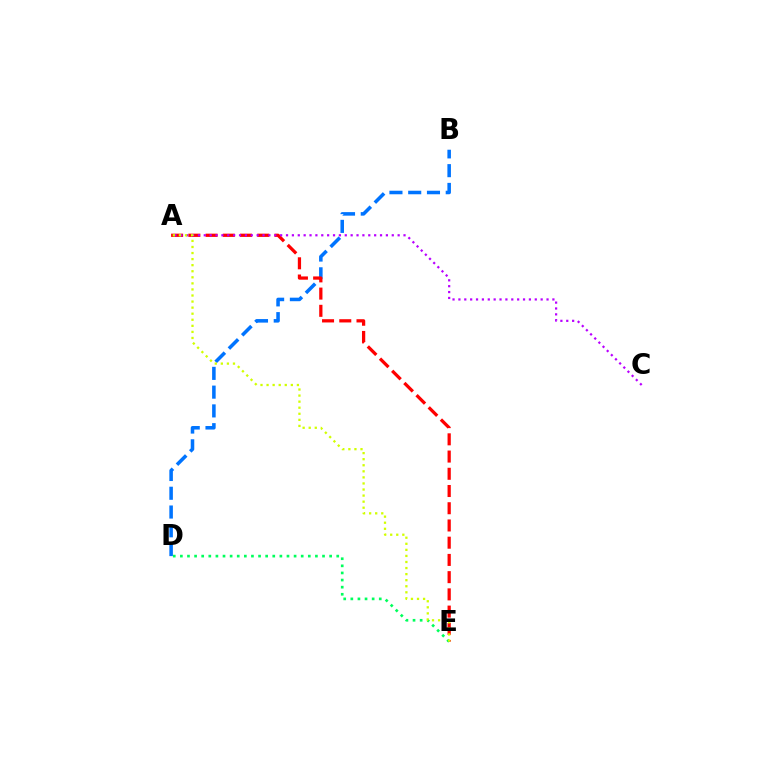{('B', 'D'): [{'color': '#0074ff', 'line_style': 'dashed', 'thickness': 2.55}], ('A', 'E'): [{'color': '#ff0000', 'line_style': 'dashed', 'thickness': 2.34}, {'color': '#d1ff00', 'line_style': 'dotted', 'thickness': 1.65}], ('A', 'C'): [{'color': '#b900ff', 'line_style': 'dotted', 'thickness': 1.6}], ('D', 'E'): [{'color': '#00ff5c', 'line_style': 'dotted', 'thickness': 1.93}]}